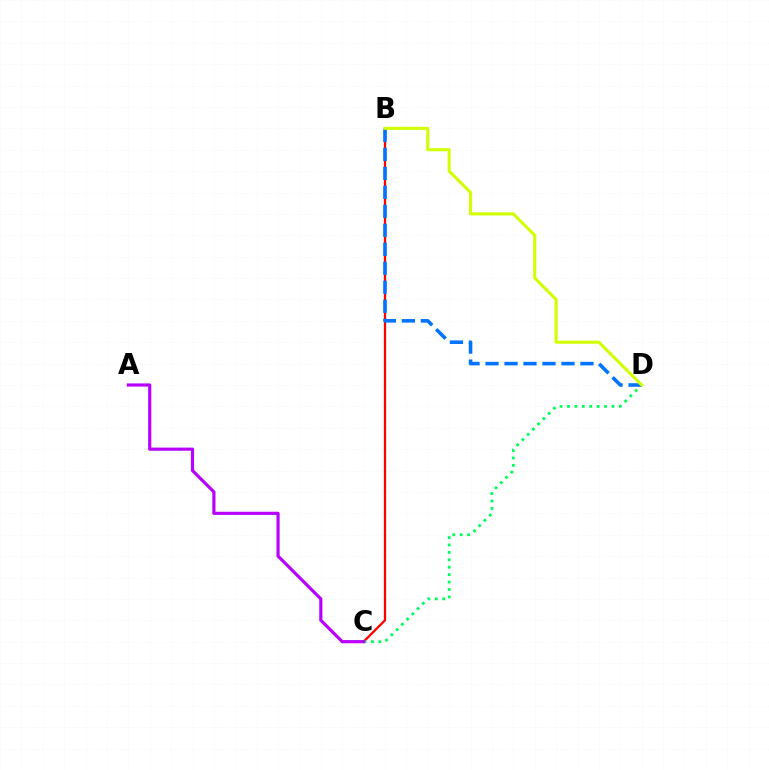{('B', 'C'): [{'color': '#ff0000', 'line_style': 'solid', 'thickness': 1.65}], ('C', 'D'): [{'color': '#00ff5c', 'line_style': 'dotted', 'thickness': 2.02}], ('B', 'D'): [{'color': '#0074ff', 'line_style': 'dashed', 'thickness': 2.58}, {'color': '#d1ff00', 'line_style': 'solid', 'thickness': 2.19}], ('A', 'C'): [{'color': '#b900ff', 'line_style': 'solid', 'thickness': 2.28}]}